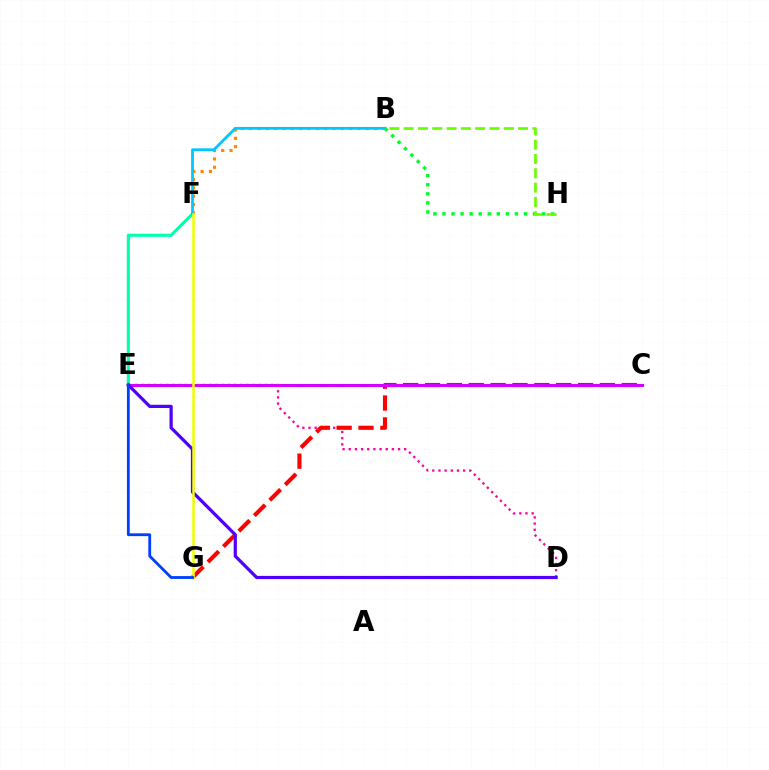{('D', 'E'): [{'color': '#ff00a0', 'line_style': 'dotted', 'thickness': 1.67}, {'color': '#4f00ff', 'line_style': 'solid', 'thickness': 2.32}], ('B', 'F'): [{'color': '#ff8800', 'line_style': 'dotted', 'thickness': 2.26}, {'color': '#00c7ff', 'line_style': 'solid', 'thickness': 2.01}], ('E', 'F'): [{'color': '#00ffaf', 'line_style': 'solid', 'thickness': 2.25}], ('C', 'G'): [{'color': '#ff0000', 'line_style': 'dashed', 'thickness': 2.97}], ('C', 'E'): [{'color': '#d600ff', 'line_style': 'solid', 'thickness': 2.22}], ('B', 'H'): [{'color': '#00ff27', 'line_style': 'dotted', 'thickness': 2.46}, {'color': '#66ff00', 'line_style': 'dashed', 'thickness': 1.94}], ('F', 'G'): [{'color': '#eeff00', 'line_style': 'solid', 'thickness': 1.82}], ('E', 'G'): [{'color': '#003fff', 'line_style': 'solid', 'thickness': 2.03}]}